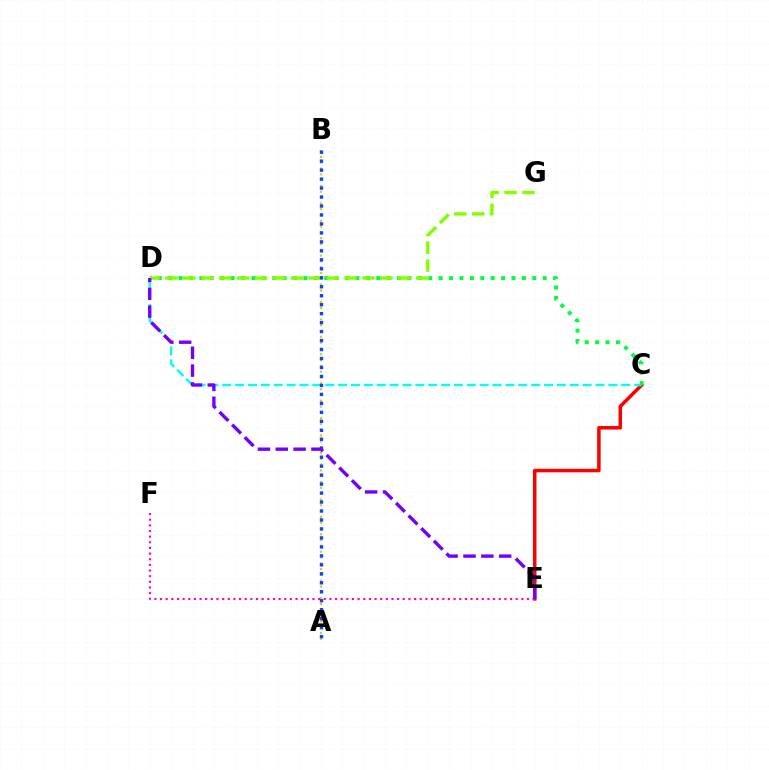{('C', 'E'): [{'color': '#ff0000', 'line_style': 'solid', 'thickness': 2.53}], ('C', 'D'): [{'color': '#00fff6', 'line_style': 'dashed', 'thickness': 1.75}, {'color': '#00ff39', 'line_style': 'dotted', 'thickness': 2.83}], ('E', 'F'): [{'color': '#ff00cf', 'line_style': 'dotted', 'thickness': 1.53}], ('D', 'G'): [{'color': '#84ff00', 'line_style': 'dashed', 'thickness': 2.43}], ('A', 'B'): [{'color': '#ffbd00', 'line_style': 'dotted', 'thickness': 1.58}, {'color': '#004bff', 'line_style': 'dotted', 'thickness': 2.44}], ('D', 'E'): [{'color': '#7200ff', 'line_style': 'dashed', 'thickness': 2.42}]}